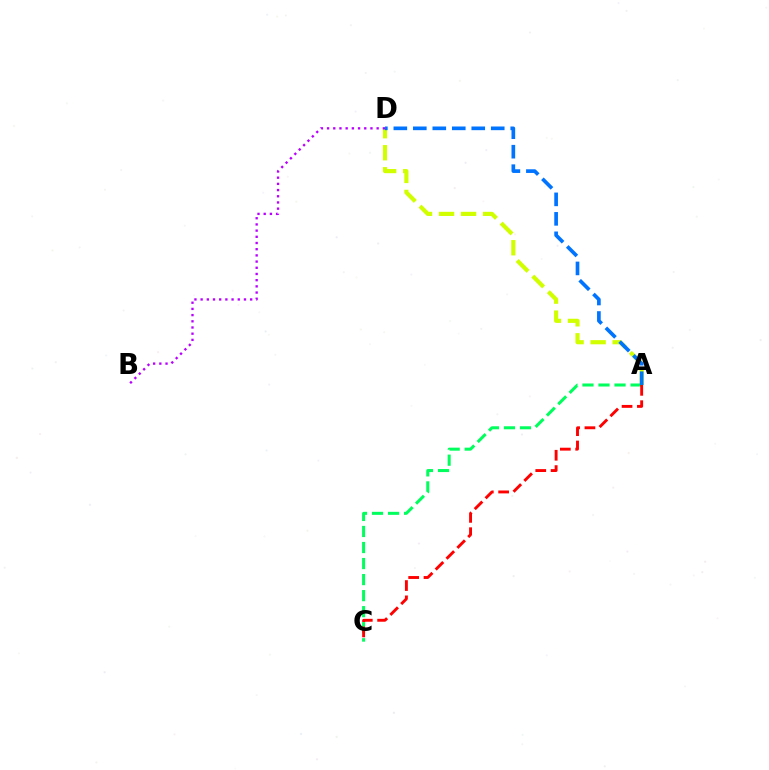{('A', 'D'): [{'color': '#d1ff00', 'line_style': 'dashed', 'thickness': 2.99}, {'color': '#0074ff', 'line_style': 'dashed', 'thickness': 2.65}], ('B', 'D'): [{'color': '#b900ff', 'line_style': 'dotted', 'thickness': 1.68}], ('A', 'C'): [{'color': '#00ff5c', 'line_style': 'dashed', 'thickness': 2.18}, {'color': '#ff0000', 'line_style': 'dashed', 'thickness': 2.08}]}